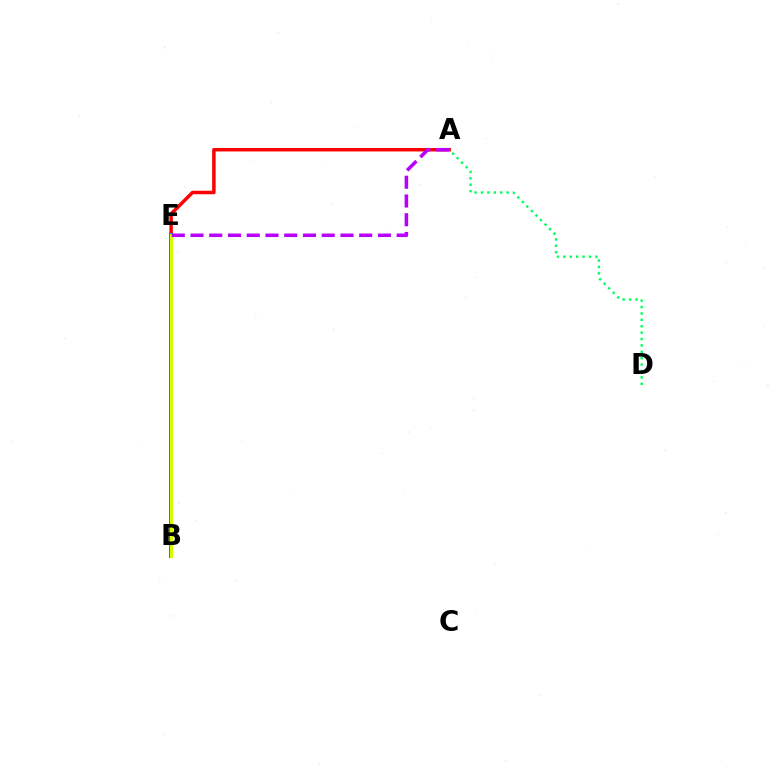{('A', 'E'): [{'color': '#ff0000', 'line_style': 'solid', 'thickness': 2.51}, {'color': '#b900ff', 'line_style': 'dashed', 'thickness': 2.55}], ('B', 'E'): [{'color': '#0074ff', 'line_style': 'solid', 'thickness': 2.89}, {'color': '#d1ff00', 'line_style': 'solid', 'thickness': 2.3}], ('A', 'D'): [{'color': '#00ff5c', 'line_style': 'dotted', 'thickness': 1.74}]}